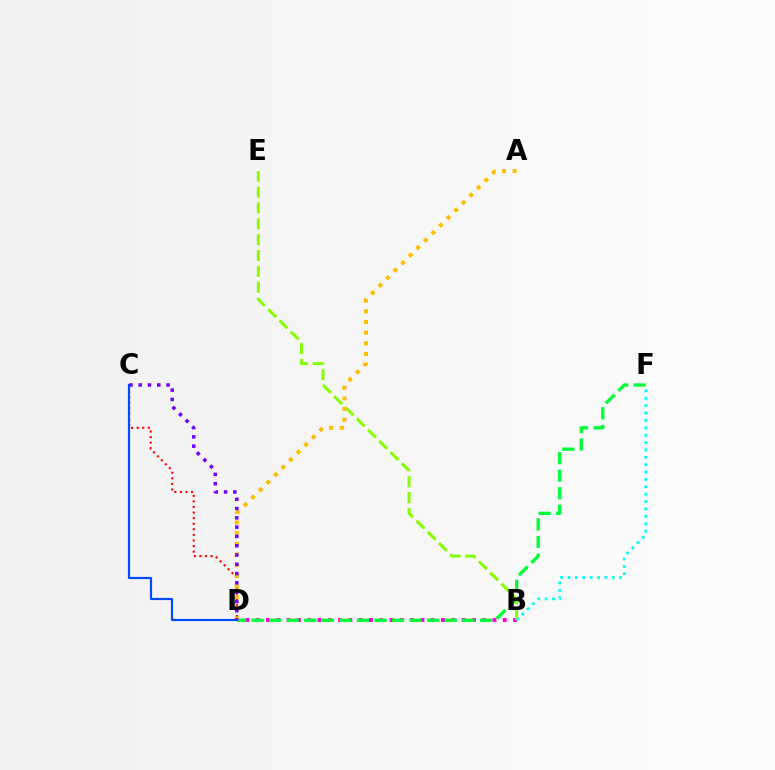{('B', 'D'): [{'color': '#ff00cf', 'line_style': 'dotted', 'thickness': 2.8}], ('D', 'F'): [{'color': '#00ff39', 'line_style': 'dashed', 'thickness': 2.39}], ('B', 'E'): [{'color': '#84ff00', 'line_style': 'dashed', 'thickness': 2.16}], ('C', 'D'): [{'color': '#ff0000', 'line_style': 'dotted', 'thickness': 1.52}, {'color': '#004bff', 'line_style': 'solid', 'thickness': 1.57}, {'color': '#7200ff', 'line_style': 'dotted', 'thickness': 2.52}], ('A', 'D'): [{'color': '#ffbd00', 'line_style': 'dotted', 'thickness': 2.9}], ('B', 'F'): [{'color': '#00fff6', 'line_style': 'dotted', 'thickness': 2.0}]}